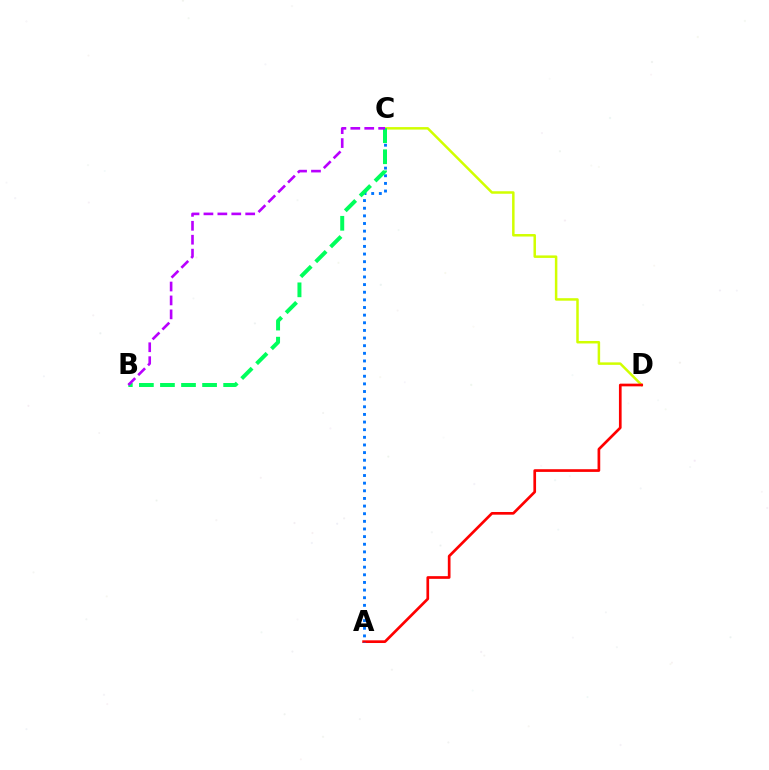{('C', 'D'): [{'color': '#d1ff00', 'line_style': 'solid', 'thickness': 1.8}], ('A', 'D'): [{'color': '#ff0000', 'line_style': 'solid', 'thickness': 1.94}], ('A', 'C'): [{'color': '#0074ff', 'line_style': 'dotted', 'thickness': 2.07}], ('B', 'C'): [{'color': '#00ff5c', 'line_style': 'dashed', 'thickness': 2.86}, {'color': '#b900ff', 'line_style': 'dashed', 'thickness': 1.89}]}